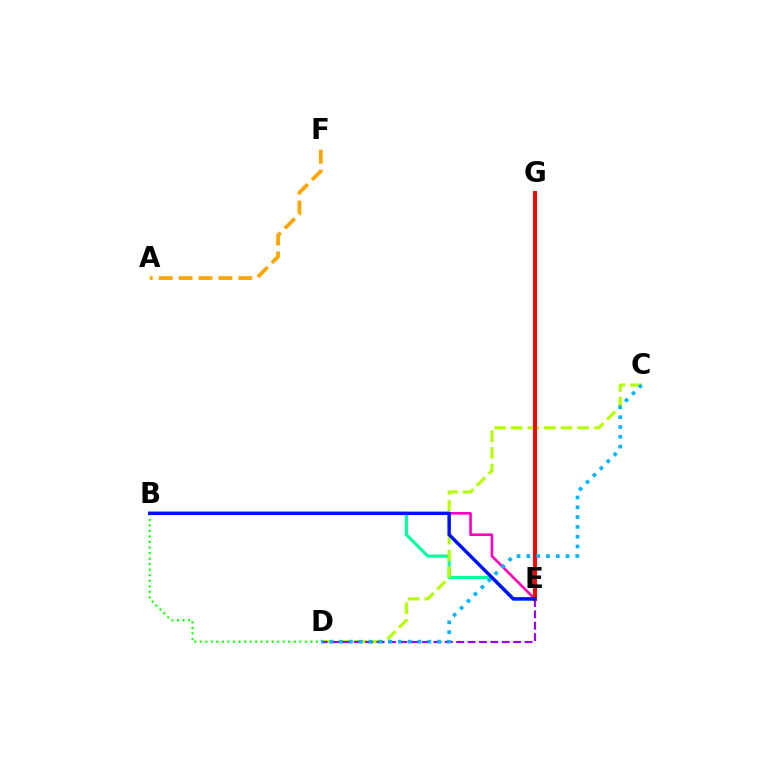{('B', 'E'): [{'color': '#00ff9d', 'line_style': 'solid', 'thickness': 2.26}, {'color': '#ff00bd', 'line_style': 'solid', 'thickness': 1.88}, {'color': '#0010ff', 'line_style': 'solid', 'thickness': 2.47}], ('B', 'D'): [{'color': '#08ff00', 'line_style': 'dotted', 'thickness': 1.5}], ('C', 'D'): [{'color': '#b3ff00', 'line_style': 'dashed', 'thickness': 2.26}, {'color': '#00b5ff', 'line_style': 'dotted', 'thickness': 2.66}], ('D', 'E'): [{'color': '#9b00ff', 'line_style': 'dashed', 'thickness': 1.55}], ('E', 'G'): [{'color': '#ff0000', 'line_style': 'solid', 'thickness': 2.84}], ('A', 'F'): [{'color': '#ffa500', 'line_style': 'dashed', 'thickness': 2.71}]}